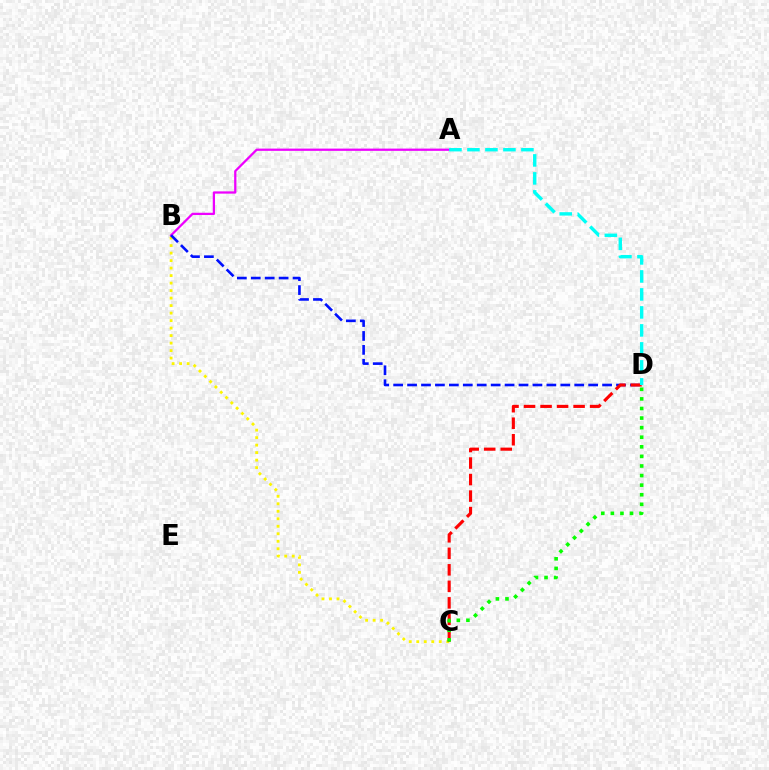{('B', 'C'): [{'color': '#fcf500', 'line_style': 'dotted', 'thickness': 2.04}], ('A', 'B'): [{'color': '#ee00ff', 'line_style': 'solid', 'thickness': 1.62}], ('B', 'D'): [{'color': '#0010ff', 'line_style': 'dashed', 'thickness': 1.89}], ('C', 'D'): [{'color': '#ff0000', 'line_style': 'dashed', 'thickness': 2.24}, {'color': '#08ff00', 'line_style': 'dotted', 'thickness': 2.6}], ('A', 'D'): [{'color': '#00fff6', 'line_style': 'dashed', 'thickness': 2.44}]}